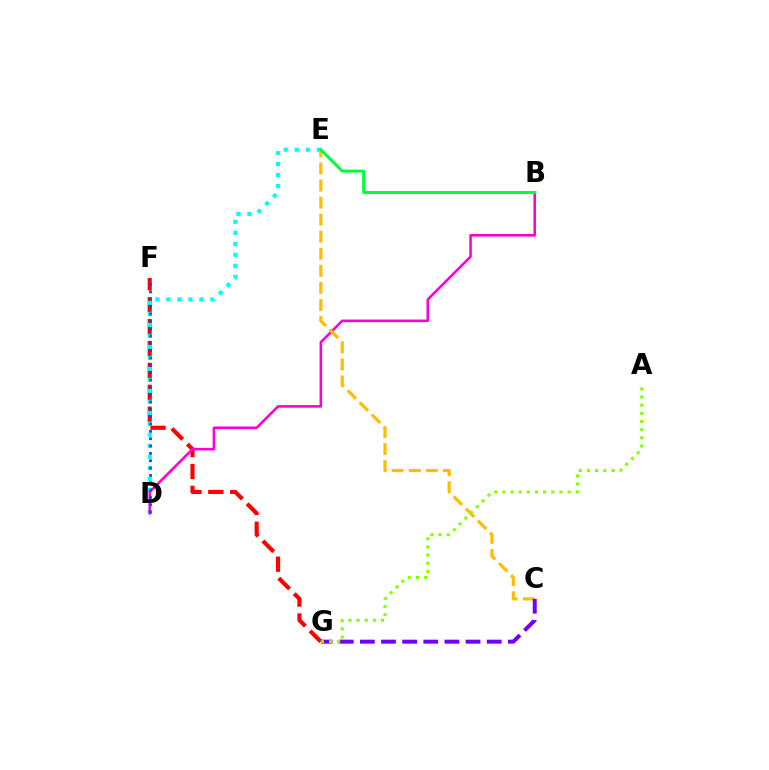{('F', 'G'): [{'color': '#ff0000', 'line_style': 'dashed', 'thickness': 2.97}], ('D', 'E'): [{'color': '#00fff6', 'line_style': 'dotted', 'thickness': 2.99}], ('B', 'D'): [{'color': '#ff00cf', 'line_style': 'solid', 'thickness': 1.86}], ('D', 'F'): [{'color': '#004bff', 'line_style': 'dotted', 'thickness': 1.99}], ('C', 'E'): [{'color': '#ffbd00', 'line_style': 'dashed', 'thickness': 2.32}], ('C', 'G'): [{'color': '#7200ff', 'line_style': 'dashed', 'thickness': 2.87}], ('A', 'G'): [{'color': '#84ff00', 'line_style': 'dotted', 'thickness': 2.22}], ('B', 'E'): [{'color': '#00ff39', 'line_style': 'solid', 'thickness': 2.13}]}